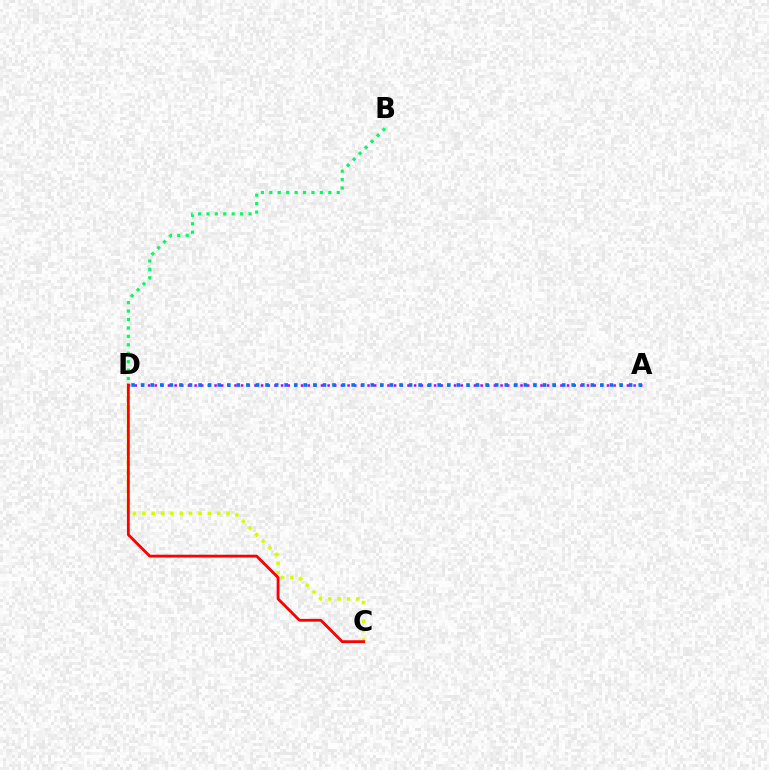{('A', 'D'): [{'color': '#b900ff', 'line_style': 'dotted', 'thickness': 1.81}, {'color': '#0074ff', 'line_style': 'dotted', 'thickness': 2.6}], ('C', 'D'): [{'color': '#d1ff00', 'line_style': 'dotted', 'thickness': 2.54}, {'color': '#ff0000', 'line_style': 'solid', 'thickness': 2.03}], ('B', 'D'): [{'color': '#00ff5c', 'line_style': 'dotted', 'thickness': 2.29}]}